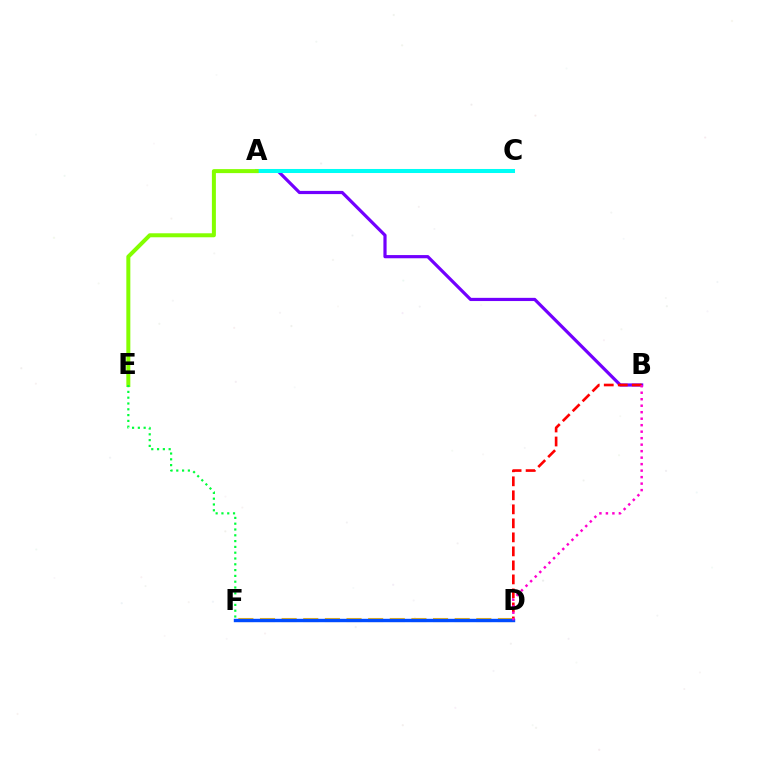{('A', 'B'): [{'color': '#7200ff', 'line_style': 'solid', 'thickness': 2.3}], ('B', 'D'): [{'color': '#ff0000', 'line_style': 'dashed', 'thickness': 1.9}, {'color': '#ff00cf', 'line_style': 'dotted', 'thickness': 1.76}], ('D', 'F'): [{'color': '#ffbd00', 'line_style': 'dashed', 'thickness': 2.94}, {'color': '#004bff', 'line_style': 'solid', 'thickness': 2.45}], ('A', 'C'): [{'color': '#00fff6', 'line_style': 'solid', 'thickness': 2.9}], ('A', 'E'): [{'color': '#84ff00', 'line_style': 'solid', 'thickness': 2.88}], ('E', 'F'): [{'color': '#00ff39', 'line_style': 'dotted', 'thickness': 1.58}]}